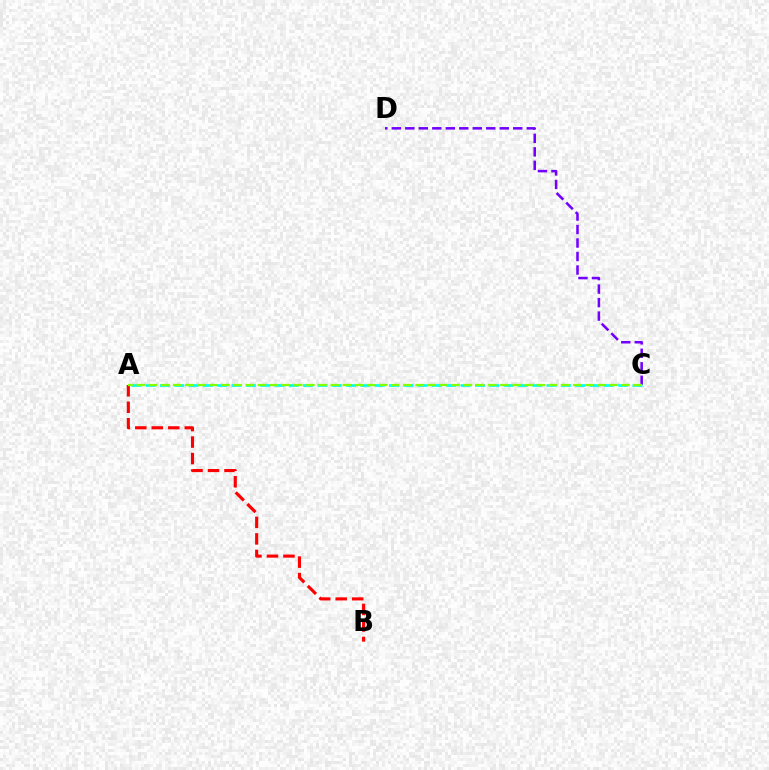{('C', 'D'): [{'color': '#7200ff', 'line_style': 'dashed', 'thickness': 1.83}], ('A', 'C'): [{'color': '#00fff6', 'line_style': 'dashed', 'thickness': 1.95}, {'color': '#84ff00', 'line_style': 'dashed', 'thickness': 1.65}], ('A', 'B'): [{'color': '#ff0000', 'line_style': 'dashed', 'thickness': 2.24}]}